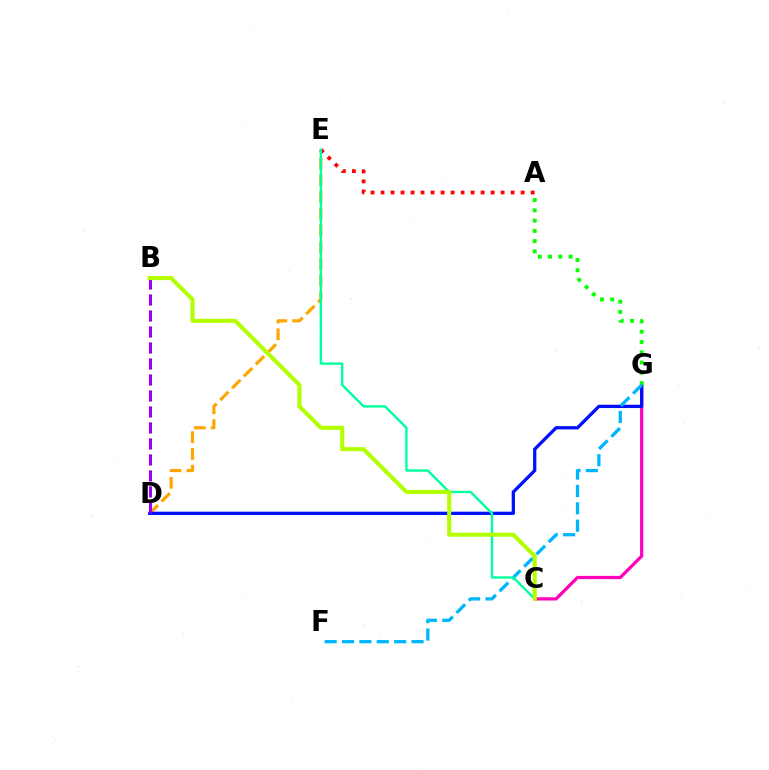{('C', 'G'): [{'color': '#ff00bd', 'line_style': 'solid', 'thickness': 2.32}], ('D', 'E'): [{'color': '#ffa500', 'line_style': 'dashed', 'thickness': 2.28}], ('D', 'G'): [{'color': '#0010ff', 'line_style': 'solid', 'thickness': 2.36}], ('A', 'E'): [{'color': '#ff0000', 'line_style': 'dotted', 'thickness': 2.72}], ('A', 'G'): [{'color': '#08ff00', 'line_style': 'dotted', 'thickness': 2.79}], ('B', 'D'): [{'color': '#9b00ff', 'line_style': 'dashed', 'thickness': 2.17}], ('F', 'G'): [{'color': '#00b5ff', 'line_style': 'dashed', 'thickness': 2.36}], ('C', 'E'): [{'color': '#00ff9d', 'line_style': 'solid', 'thickness': 1.71}], ('B', 'C'): [{'color': '#b3ff00', 'line_style': 'solid', 'thickness': 2.93}]}